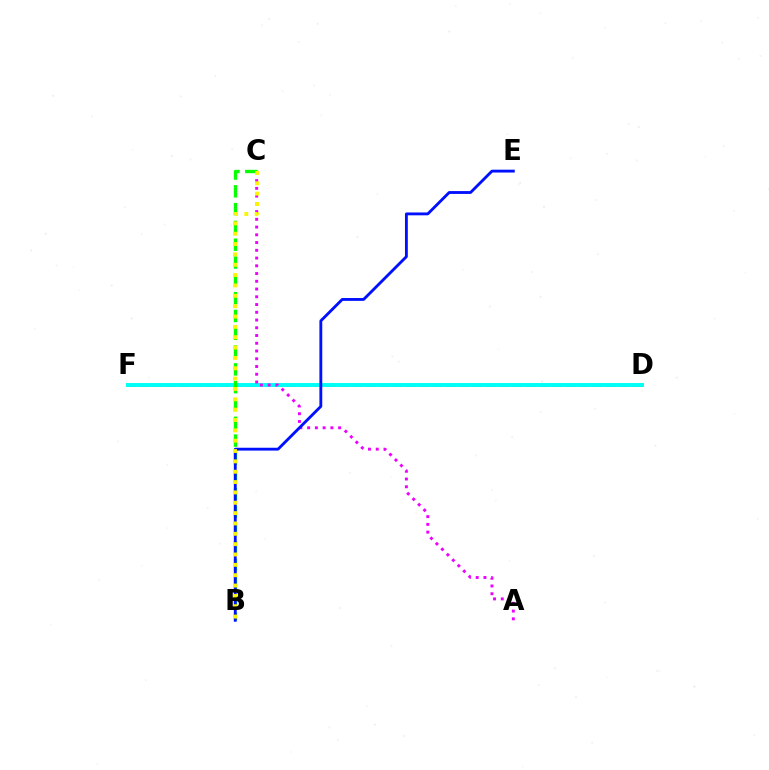{('D', 'F'): [{'color': '#ff0000', 'line_style': 'dashed', 'thickness': 1.81}, {'color': '#00fff6', 'line_style': 'solid', 'thickness': 2.82}], ('B', 'C'): [{'color': '#08ff00', 'line_style': 'dashed', 'thickness': 2.42}, {'color': '#fcf500', 'line_style': 'dotted', 'thickness': 2.81}], ('A', 'C'): [{'color': '#ee00ff', 'line_style': 'dotted', 'thickness': 2.1}], ('B', 'E'): [{'color': '#0010ff', 'line_style': 'solid', 'thickness': 2.05}]}